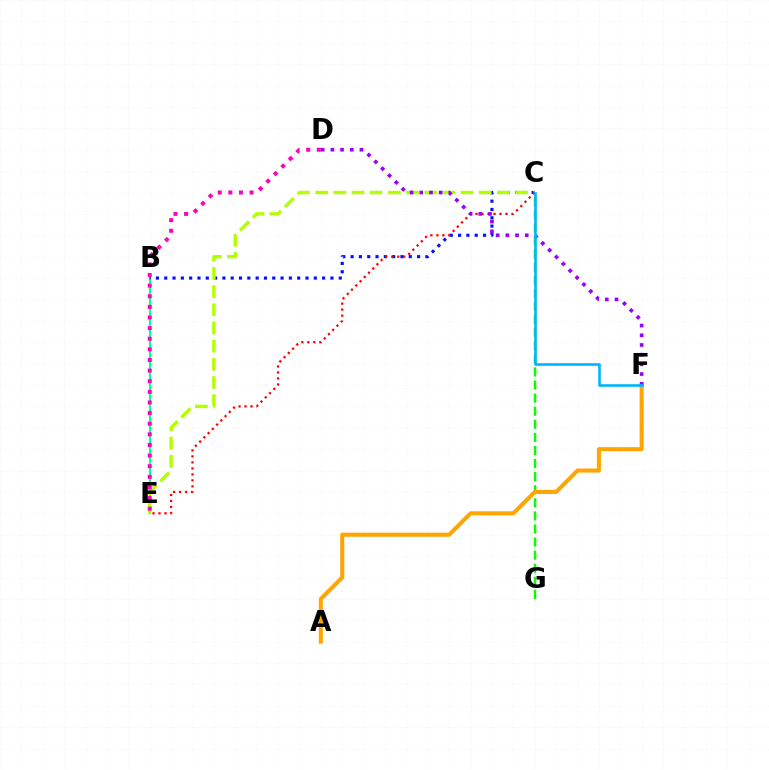{('B', 'E'): [{'color': '#00ff9d', 'line_style': 'solid', 'thickness': 1.5}], ('C', 'G'): [{'color': '#08ff00', 'line_style': 'dashed', 'thickness': 1.78}], ('B', 'C'): [{'color': '#0010ff', 'line_style': 'dotted', 'thickness': 2.26}], ('A', 'F'): [{'color': '#ffa500', 'line_style': 'solid', 'thickness': 2.92}], ('C', 'E'): [{'color': '#b3ff00', 'line_style': 'dashed', 'thickness': 2.47}, {'color': '#ff0000', 'line_style': 'dotted', 'thickness': 1.63}], ('D', 'E'): [{'color': '#ff00bd', 'line_style': 'dotted', 'thickness': 2.89}], ('D', 'F'): [{'color': '#9b00ff', 'line_style': 'dotted', 'thickness': 2.63}], ('C', 'F'): [{'color': '#00b5ff', 'line_style': 'solid', 'thickness': 1.87}]}